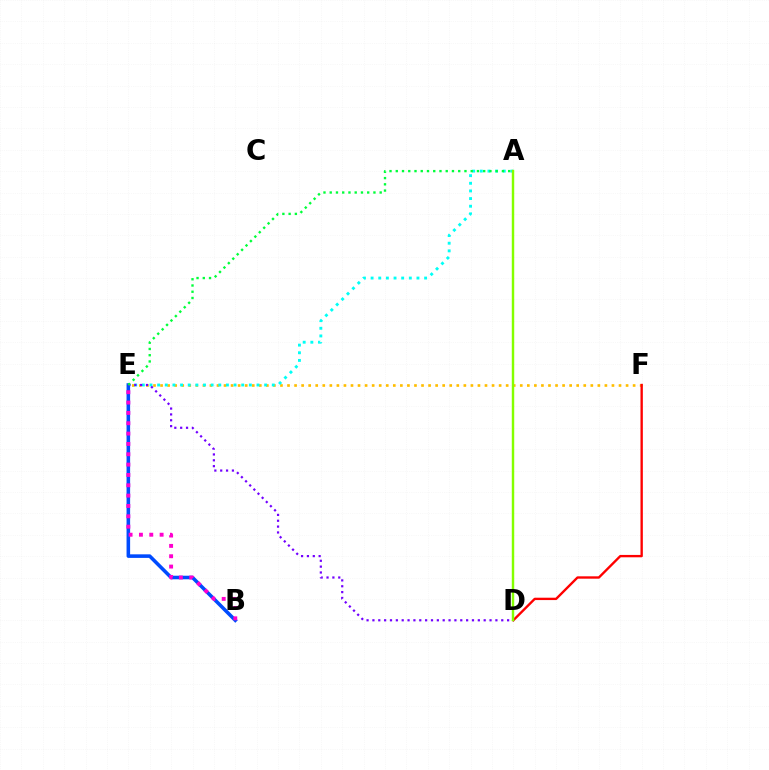{('E', 'F'): [{'color': '#ffbd00', 'line_style': 'dotted', 'thickness': 1.92}], ('D', 'F'): [{'color': '#ff0000', 'line_style': 'solid', 'thickness': 1.7}], ('A', 'E'): [{'color': '#00fff6', 'line_style': 'dotted', 'thickness': 2.08}, {'color': '#00ff39', 'line_style': 'dotted', 'thickness': 1.7}], ('B', 'E'): [{'color': '#004bff', 'line_style': 'solid', 'thickness': 2.57}, {'color': '#ff00cf', 'line_style': 'dotted', 'thickness': 2.81}], ('D', 'E'): [{'color': '#7200ff', 'line_style': 'dotted', 'thickness': 1.59}], ('A', 'D'): [{'color': '#84ff00', 'line_style': 'solid', 'thickness': 1.75}]}